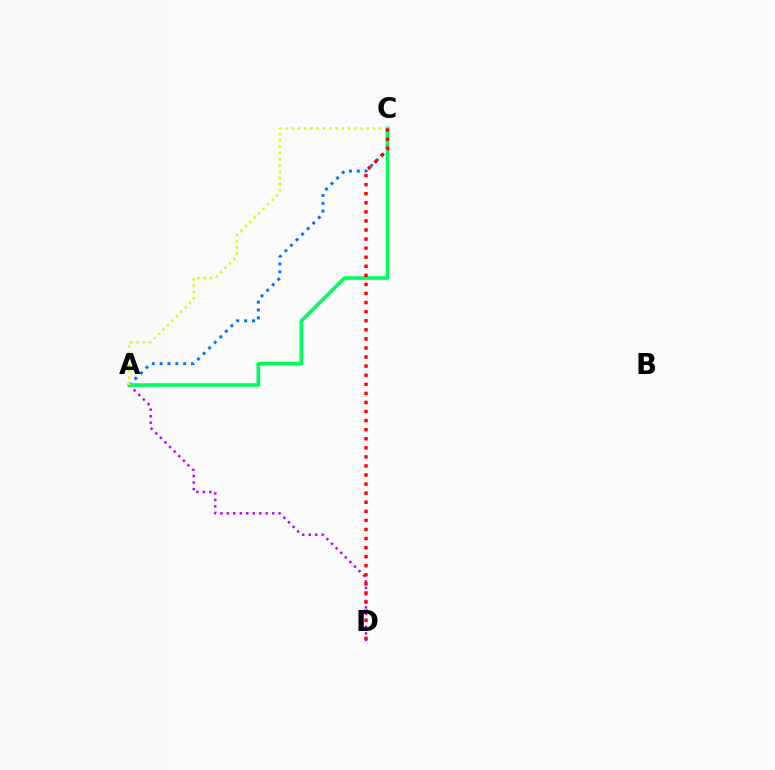{('A', 'C'): [{'color': '#0074ff', 'line_style': 'dotted', 'thickness': 2.13}, {'color': '#00ff5c', 'line_style': 'solid', 'thickness': 2.6}, {'color': '#d1ff00', 'line_style': 'dotted', 'thickness': 1.7}], ('A', 'D'): [{'color': '#b900ff', 'line_style': 'dotted', 'thickness': 1.76}], ('C', 'D'): [{'color': '#ff0000', 'line_style': 'dotted', 'thickness': 2.47}]}